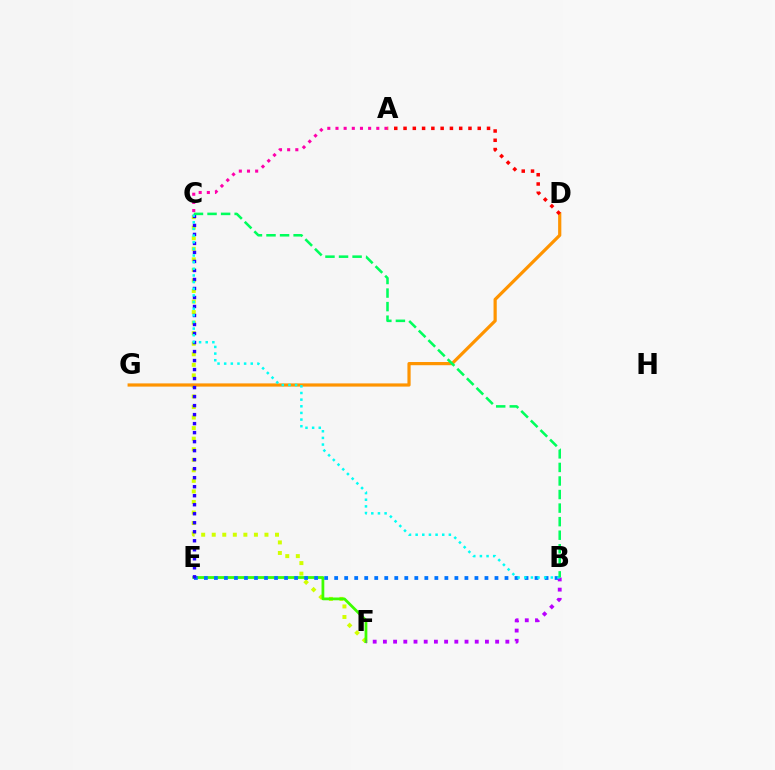{('C', 'F'): [{'color': '#d1ff00', 'line_style': 'dotted', 'thickness': 2.87}], ('E', 'F'): [{'color': '#3dff00', 'line_style': 'solid', 'thickness': 1.99}], ('B', 'E'): [{'color': '#0074ff', 'line_style': 'dotted', 'thickness': 2.72}], ('D', 'G'): [{'color': '#ff9400', 'line_style': 'solid', 'thickness': 2.31}], ('A', 'C'): [{'color': '#ff00ac', 'line_style': 'dotted', 'thickness': 2.22}], ('C', 'E'): [{'color': '#2500ff', 'line_style': 'dotted', 'thickness': 2.45}], ('B', 'F'): [{'color': '#b900ff', 'line_style': 'dotted', 'thickness': 2.77}], ('B', 'C'): [{'color': '#00fff6', 'line_style': 'dotted', 'thickness': 1.81}, {'color': '#00ff5c', 'line_style': 'dashed', 'thickness': 1.84}], ('A', 'D'): [{'color': '#ff0000', 'line_style': 'dotted', 'thickness': 2.52}]}